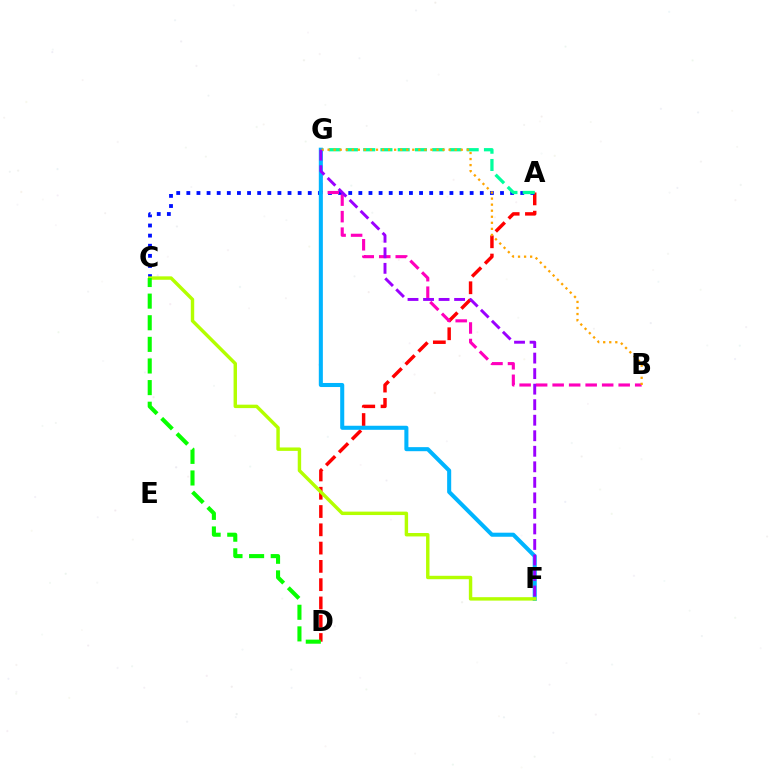{('A', 'D'): [{'color': '#ff0000', 'line_style': 'dashed', 'thickness': 2.48}], ('A', 'C'): [{'color': '#0010ff', 'line_style': 'dotted', 'thickness': 2.75}], ('A', 'G'): [{'color': '#00ff9d', 'line_style': 'dashed', 'thickness': 2.34}], ('B', 'G'): [{'color': '#ff00bd', 'line_style': 'dashed', 'thickness': 2.24}, {'color': '#ffa500', 'line_style': 'dotted', 'thickness': 1.64}], ('F', 'G'): [{'color': '#00b5ff', 'line_style': 'solid', 'thickness': 2.92}, {'color': '#9b00ff', 'line_style': 'dashed', 'thickness': 2.11}], ('C', 'F'): [{'color': '#b3ff00', 'line_style': 'solid', 'thickness': 2.47}], ('C', 'D'): [{'color': '#08ff00', 'line_style': 'dashed', 'thickness': 2.94}]}